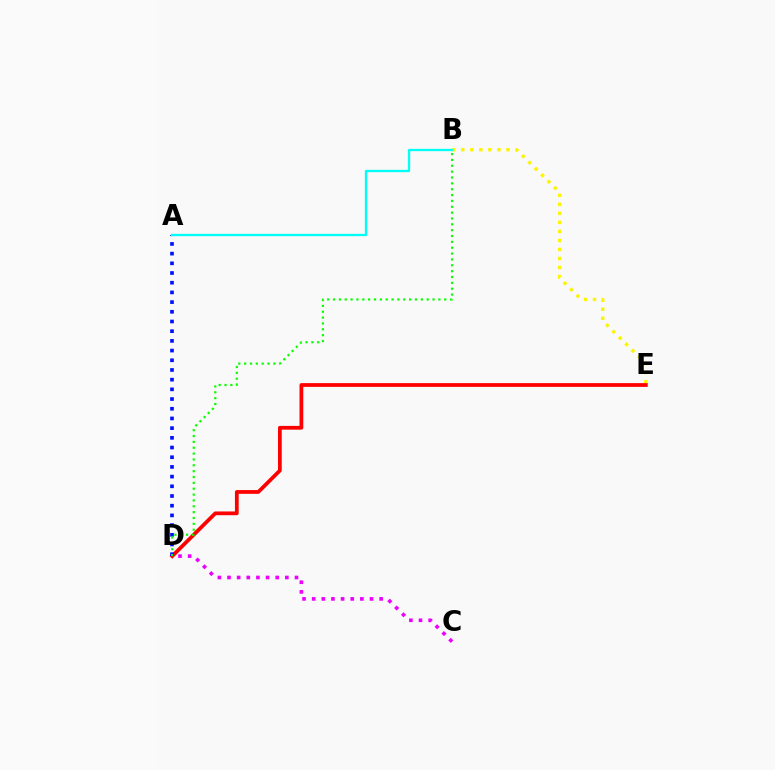{('B', 'E'): [{'color': '#fcf500', 'line_style': 'dotted', 'thickness': 2.45}], ('D', 'E'): [{'color': '#ff0000', 'line_style': 'solid', 'thickness': 2.7}], ('C', 'D'): [{'color': '#ee00ff', 'line_style': 'dotted', 'thickness': 2.62}], ('A', 'D'): [{'color': '#0010ff', 'line_style': 'dotted', 'thickness': 2.63}], ('B', 'D'): [{'color': '#08ff00', 'line_style': 'dotted', 'thickness': 1.59}], ('A', 'B'): [{'color': '#00fff6', 'line_style': 'solid', 'thickness': 1.68}]}